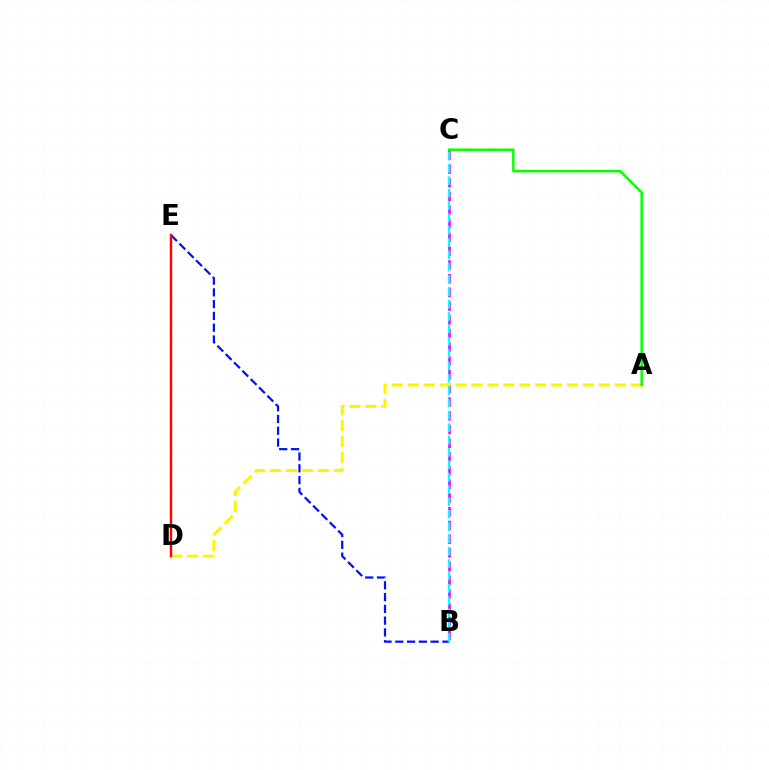{('B', 'E'): [{'color': '#0010ff', 'line_style': 'dashed', 'thickness': 1.6}], ('B', 'C'): [{'color': '#ee00ff', 'line_style': 'dashed', 'thickness': 1.86}, {'color': '#00fff6', 'line_style': 'dashed', 'thickness': 1.68}], ('A', 'D'): [{'color': '#fcf500', 'line_style': 'dashed', 'thickness': 2.17}], ('D', 'E'): [{'color': '#ff0000', 'line_style': 'solid', 'thickness': 1.75}], ('A', 'C'): [{'color': '#08ff00', 'line_style': 'solid', 'thickness': 1.78}]}